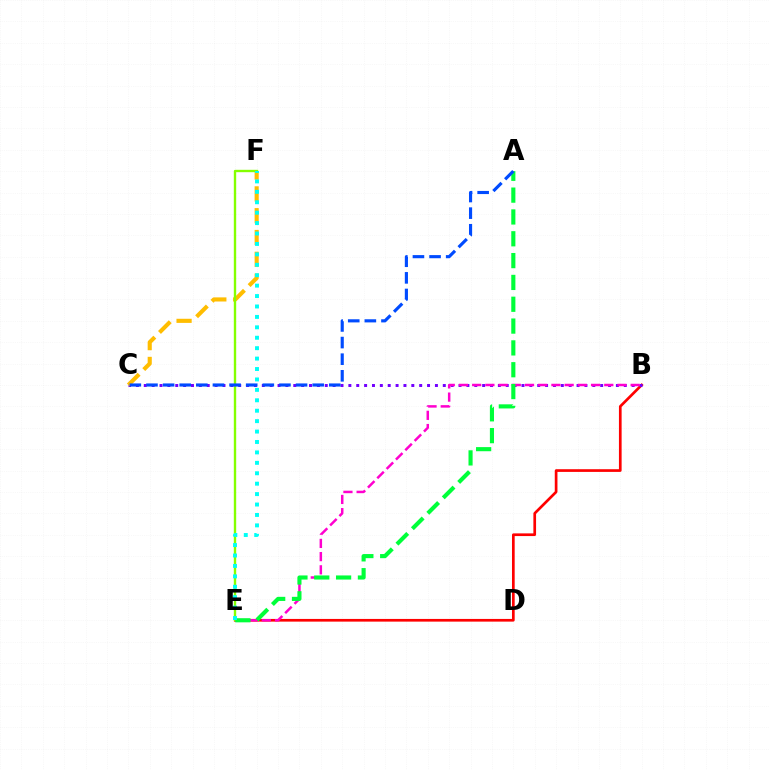{('B', 'E'): [{'color': '#ff0000', 'line_style': 'solid', 'thickness': 1.94}, {'color': '#ff00cf', 'line_style': 'dashed', 'thickness': 1.79}], ('B', 'C'): [{'color': '#7200ff', 'line_style': 'dotted', 'thickness': 2.14}], ('C', 'F'): [{'color': '#ffbd00', 'line_style': 'dashed', 'thickness': 2.96}], ('E', 'F'): [{'color': '#84ff00', 'line_style': 'solid', 'thickness': 1.71}, {'color': '#00fff6', 'line_style': 'dotted', 'thickness': 2.83}], ('A', 'E'): [{'color': '#00ff39', 'line_style': 'dashed', 'thickness': 2.96}], ('A', 'C'): [{'color': '#004bff', 'line_style': 'dashed', 'thickness': 2.26}]}